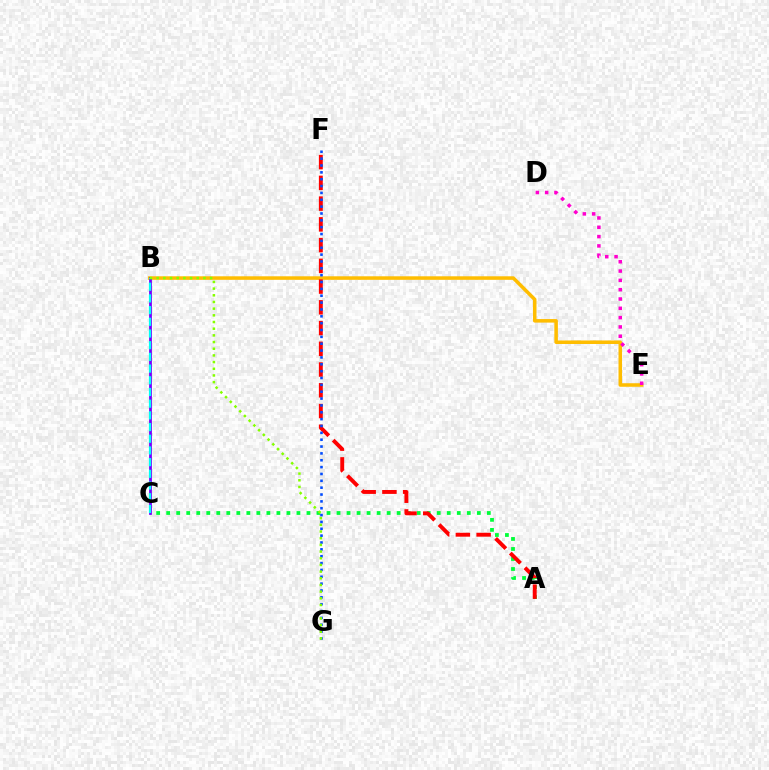{('B', 'E'): [{'color': '#ffbd00', 'line_style': 'solid', 'thickness': 2.54}], ('B', 'C'): [{'color': '#7200ff', 'line_style': 'solid', 'thickness': 1.98}, {'color': '#00fff6', 'line_style': 'dashed', 'thickness': 1.59}], ('A', 'C'): [{'color': '#00ff39', 'line_style': 'dotted', 'thickness': 2.72}], ('D', 'E'): [{'color': '#ff00cf', 'line_style': 'dotted', 'thickness': 2.53}], ('A', 'F'): [{'color': '#ff0000', 'line_style': 'dashed', 'thickness': 2.82}], ('F', 'G'): [{'color': '#004bff', 'line_style': 'dotted', 'thickness': 1.86}], ('B', 'G'): [{'color': '#84ff00', 'line_style': 'dotted', 'thickness': 1.81}]}